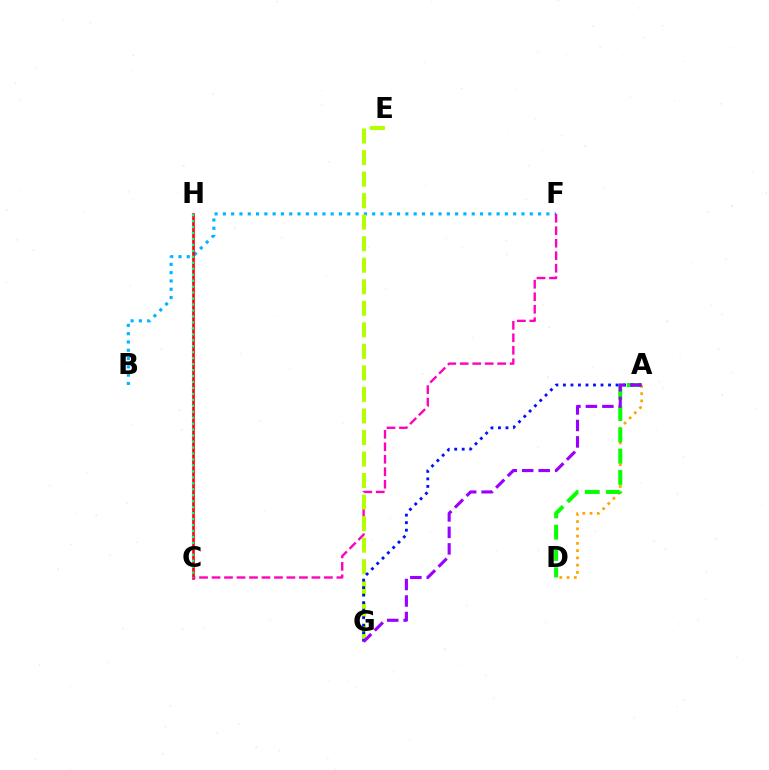{('B', 'F'): [{'color': '#00b5ff', 'line_style': 'dotted', 'thickness': 2.25}], ('A', 'D'): [{'color': '#ffa500', 'line_style': 'dotted', 'thickness': 1.97}, {'color': '#08ff00', 'line_style': 'dashed', 'thickness': 2.89}], ('C', 'H'): [{'color': '#ff0000', 'line_style': 'solid', 'thickness': 1.9}, {'color': '#00ff9d', 'line_style': 'dotted', 'thickness': 1.62}], ('C', 'F'): [{'color': '#ff00bd', 'line_style': 'dashed', 'thickness': 1.7}], ('E', 'G'): [{'color': '#b3ff00', 'line_style': 'dashed', 'thickness': 2.93}], ('A', 'G'): [{'color': '#0010ff', 'line_style': 'dotted', 'thickness': 2.04}, {'color': '#9b00ff', 'line_style': 'dashed', 'thickness': 2.24}]}